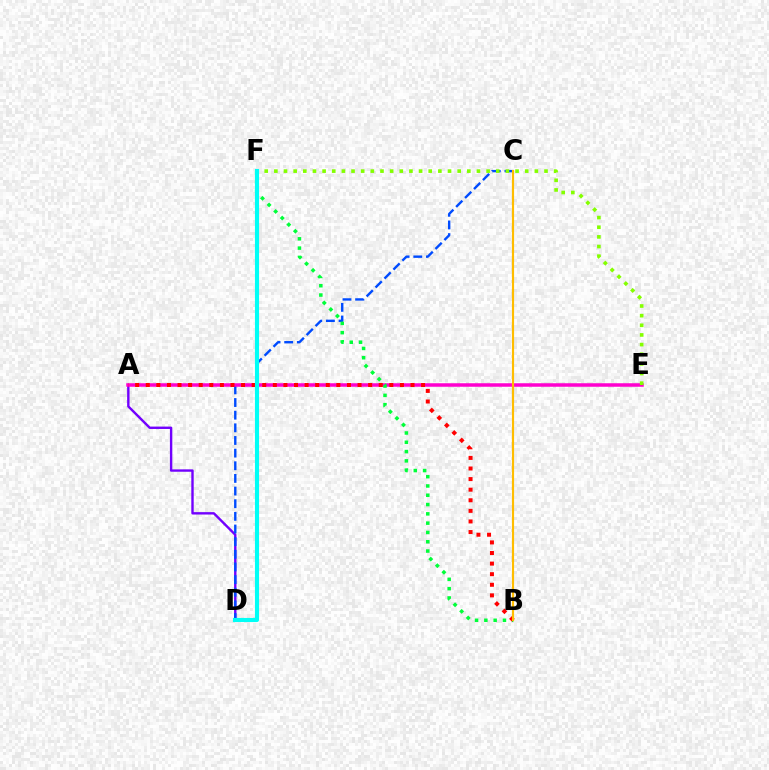{('A', 'D'): [{'color': '#7200ff', 'line_style': 'solid', 'thickness': 1.72}], ('C', 'D'): [{'color': '#004bff', 'line_style': 'dashed', 'thickness': 1.72}], ('A', 'E'): [{'color': '#ff00cf', 'line_style': 'solid', 'thickness': 2.53}], ('B', 'F'): [{'color': '#00ff39', 'line_style': 'dotted', 'thickness': 2.53}], ('A', 'B'): [{'color': '#ff0000', 'line_style': 'dotted', 'thickness': 2.88}], ('E', 'F'): [{'color': '#84ff00', 'line_style': 'dotted', 'thickness': 2.62}], ('D', 'F'): [{'color': '#00fff6', 'line_style': 'solid', 'thickness': 2.96}], ('B', 'C'): [{'color': '#ffbd00', 'line_style': 'solid', 'thickness': 1.56}]}